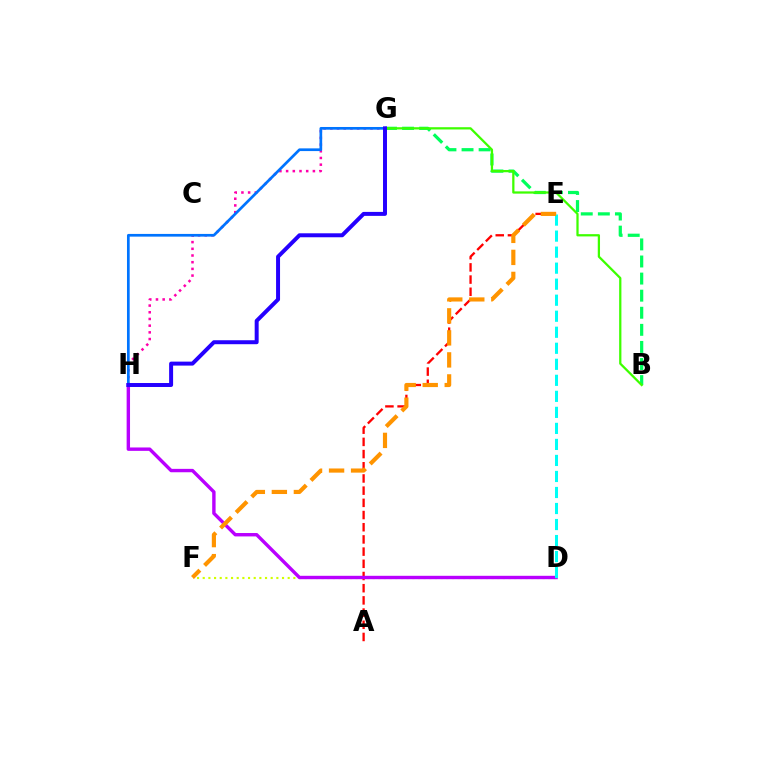{('A', 'E'): [{'color': '#ff0000', 'line_style': 'dashed', 'thickness': 1.66}], ('D', 'F'): [{'color': '#d1ff00', 'line_style': 'dotted', 'thickness': 1.54}], ('B', 'G'): [{'color': '#00ff5c', 'line_style': 'dashed', 'thickness': 2.32}, {'color': '#3dff00', 'line_style': 'solid', 'thickness': 1.63}], ('G', 'H'): [{'color': '#ff00ac', 'line_style': 'dotted', 'thickness': 1.82}, {'color': '#0074ff', 'line_style': 'solid', 'thickness': 1.95}, {'color': '#2500ff', 'line_style': 'solid', 'thickness': 2.86}], ('D', 'H'): [{'color': '#b900ff', 'line_style': 'solid', 'thickness': 2.45}], ('D', 'E'): [{'color': '#00fff6', 'line_style': 'dashed', 'thickness': 2.18}], ('E', 'F'): [{'color': '#ff9400', 'line_style': 'dashed', 'thickness': 2.99}]}